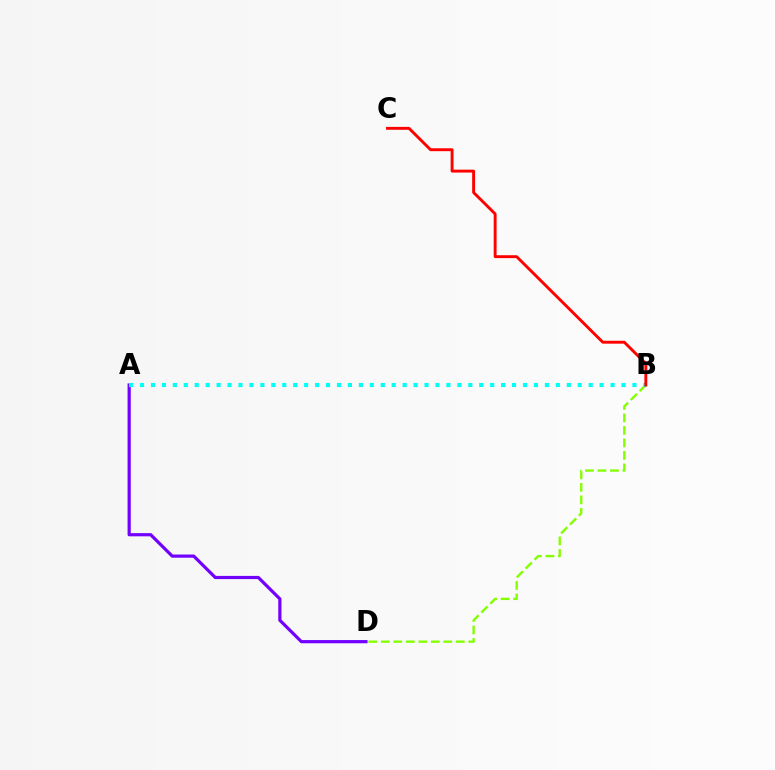{('B', 'D'): [{'color': '#84ff00', 'line_style': 'dashed', 'thickness': 1.7}], ('A', 'D'): [{'color': '#7200ff', 'line_style': 'solid', 'thickness': 2.3}], ('A', 'B'): [{'color': '#00fff6', 'line_style': 'dotted', 'thickness': 2.97}], ('B', 'C'): [{'color': '#ff0000', 'line_style': 'solid', 'thickness': 2.09}]}